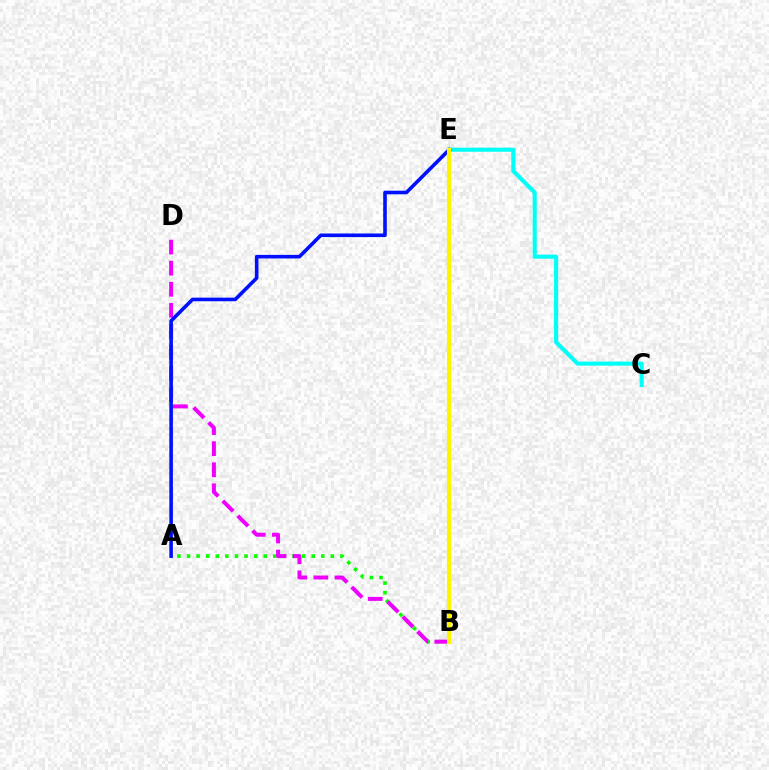{('C', 'E'): [{'color': '#00fff6', 'line_style': 'solid', 'thickness': 2.95}], ('A', 'B'): [{'color': '#08ff00', 'line_style': 'dotted', 'thickness': 2.6}], ('B', 'D'): [{'color': '#ee00ff', 'line_style': 'dashed', 'thickness': 2.86}], ('A', 'E'): [{'color': '#0010ff', 'line_style': 'solid', 'thickness': 2.59}], ('B', 'E'): [{'color': '#ff0000', 'line_style': 'dotted', 'thickness': 2.57}, {'color': '#fcf500', 'line_style': 'solid', 'thickness': 2.97}]}